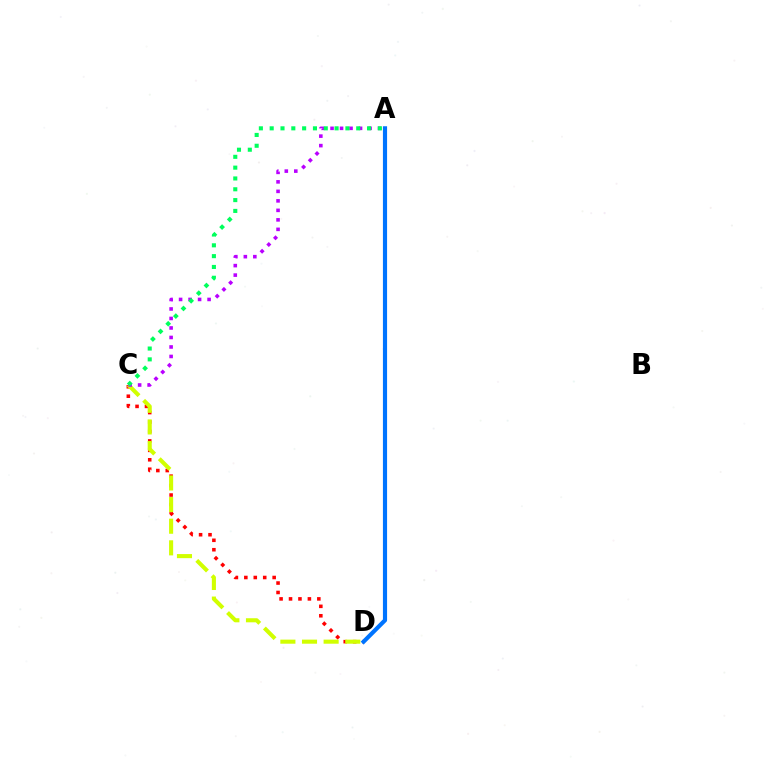{('C', 'D'): [{'color': '#ff0000', 'line_style': 'dotted', 'thickness': 2.56}, {'color': '#d1ff00', 'line_style': 'dashed', 'thickness': 2.94}], ('A', 'C'): [{'color': '#b900ff', 'line_style': 'dotted', 'thickness': 2.58}, {'color': '#00ff5c', 'line_style': 'dotted', 'thickness': 2.94}], ('A', 'D'): [{'color': '#0074ff', 'line_style': 'solid', 'thickness': 2.99}]}